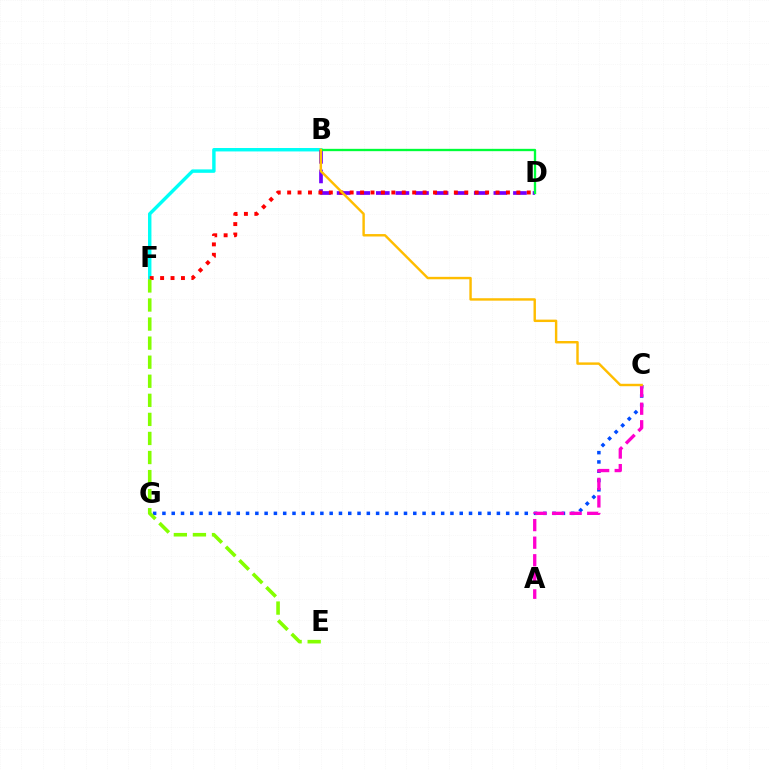{('B', 'F'): [{'color': '#00fff6', 'line_style': 'solid', 'thickness': 2.47}], ('C', 'G'): [{'color': '#004bff', 'line_style': 'dotted', 'thickness': 2.52}], ('B', 'D'): [{'color': '#7200ff', 'line_style': 'dashed', 'thickness': 2.66}, {'color': '#00ff39', 'line_style': 'solid', 'thickness': 1.68}], ('D', 'F'): [{'color': '#ff0000', 'line_style': 'dotted', 'thickness': 2.83}], ('A', 'C'): [{'color': '#ff00cf', 'line_style': 'dashed', 'thickness': 2.39}], ('E', 'F'): [{'color': '#84ff00', 'line_style': 'dashed', 'thickness': 2.59}], ('B', 'C'): [{'color': '#ffbd00', 'line_style': 'solid', 'thickness': 1.75}]}